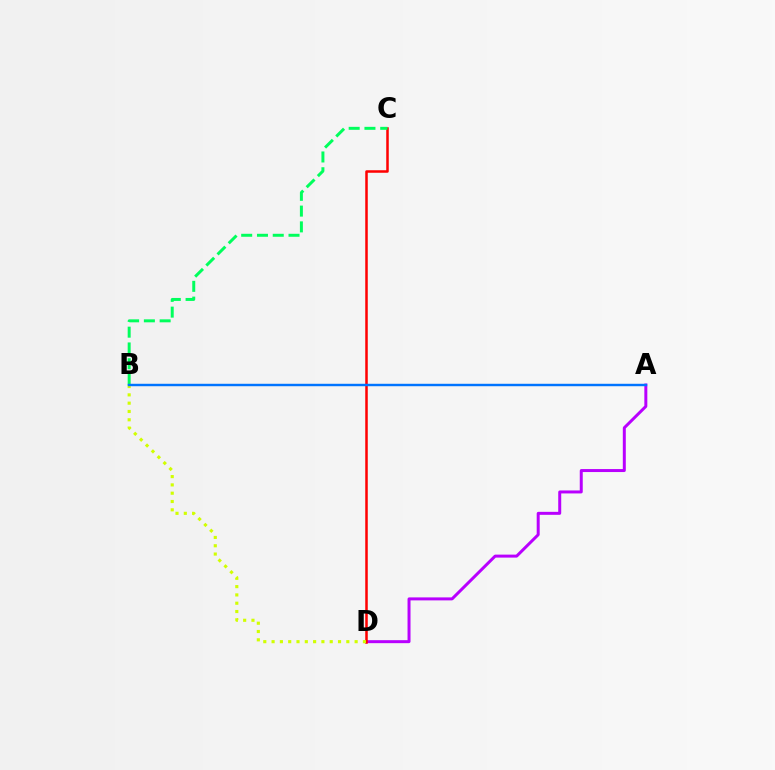{('A', 'D'): [{'color': '#b900ff', 'line_style': 'solid', 'thickness': 2.15}], ('C', 'D'): [{'color': '#ff0000', 'line_style': 'solid', 'thickness': 1.81}], ('B', 'D'): [{'color': '#d1ff00', 'line_style': 'dotted', 'thickness': 2.26}], ('B', 'C'): [{'color': '#00ff5c', 'line_style': 'dashed', 'thickness': 2.14}], ('A', 'B'): [{'color': '#0074ff', 'line_style': 'solid', 'thickness': 1.75}]}